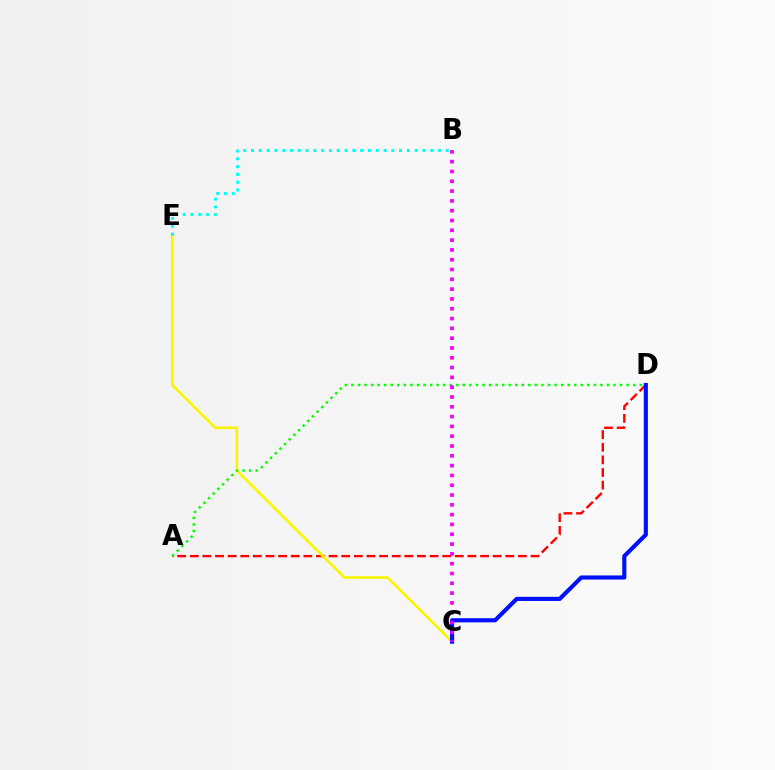{('A', 'D'): [{'color': '#ff0000', 'line_style': 'dashed', 'thickness': 1.71}, {'color': '#08ff00', 'line_style': 'dotted', 'thickness': 1.78}], ('C', 'E'): [{'color': '#fcf500', 'line_style': 'solid', 'thickness': 1.91}], ('B', 'E'): [{'color': '#00fff6', 'line_style': 'dotted', 'thickness': 2.12}], ('C', 'D'): [{'color': '#0010ff', 'line_style': 'solid', 'thickness': 2.98}], ('B', 'C'): [{'color': '#ee00ff', 'line_style': 'dotted', 'thickness': 2.66}]}